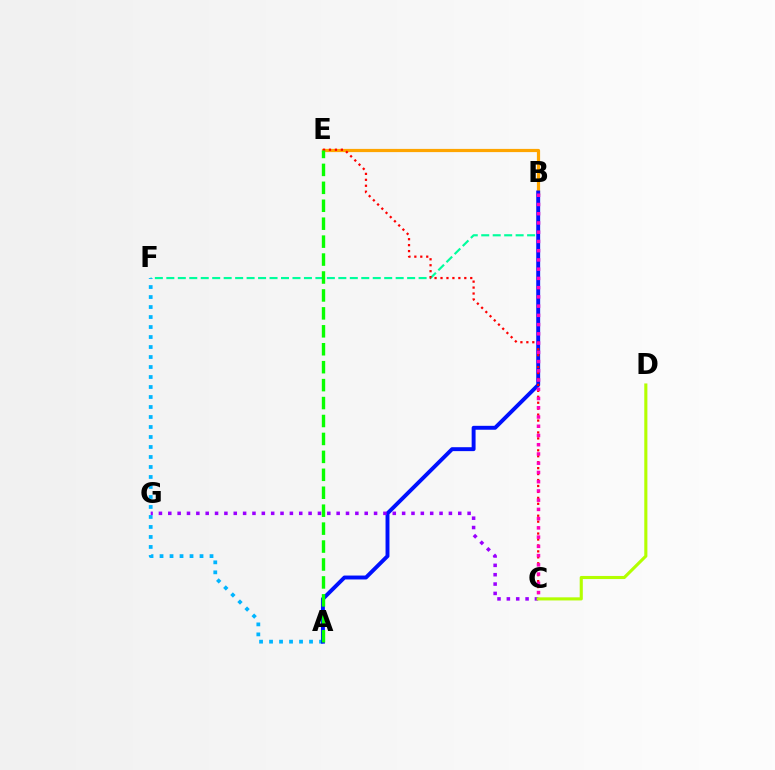{('B', 'E'): [{'color': '#ffa500', 'line_style': 'solid', 'thickness': 2.3}], ('B', 'F'): [{'color': '#00ff9d', 'line_style': 'dashed', 'thickness': 1.56}], ('A', 'F'): [{'color': '#00b5ff', 'line_style': 'dotted', 'thickness': 2.72}], ('A', 'B'): [{'color': '#0010ff', 'line_style': 'solid', 'thickness': 2.82}], ('C', 'E'): [{'color': '#ff0000', 'line_style': 'dotted', 'thickness': 1.62}], ('B', 'C'): [{'color': '#ff00bd', 'line_style': 'dotted', 'thickness': 2.51}], ('C', 'G'): [{'color': '#9b00ff', 'line_style': 'dotted', 'thickness': 2.54}], ('A', 'E'): [{'color': '#08ff00', 'line_style': 'dashed', 'thickness': 2.44}], ('C', 'D'): [{'color': '#b3ff00', 'line_style': 'solid', 'thickness': 2.23}]}